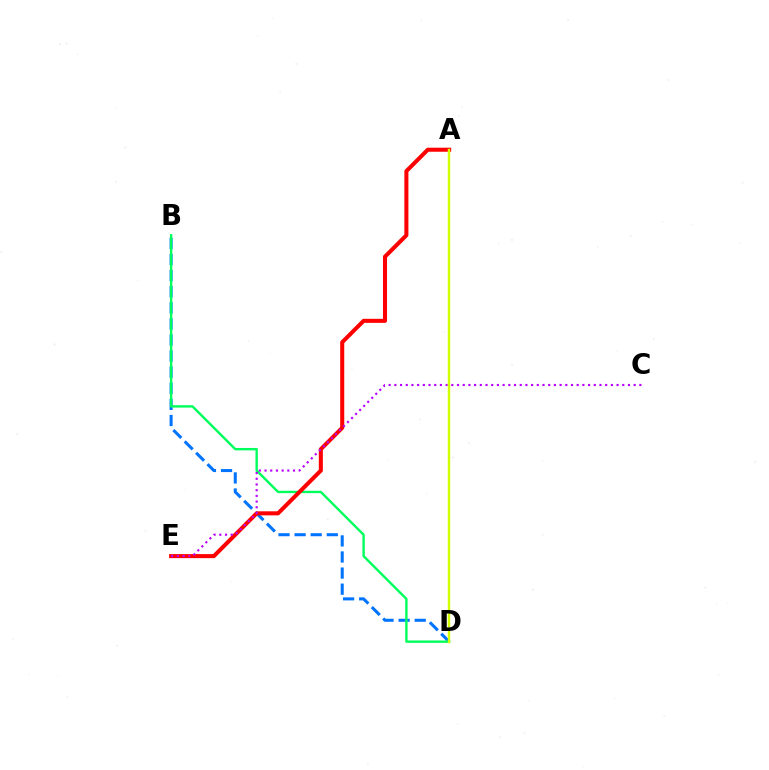{('B', 'D'): [{'color': '#0074ff', 'line_style': 'dashed', 'thickness': 2.19}, {'color': '#00ff5c', 'line_style': 'solid', 'thickness': 1.72}], ('A', 'E'): [{'color': '#ff0000', 'line_style': 'solid', 'thickness': 2.91}], ('C', 'E'): [{'color': '#b900ff', 'line_style': 'dotted', 'thickness': 1.55}], ('A', 'D'): [{'color': '#d1ff00', 'line_style': 'solid', 'thickness': 1.75}]}